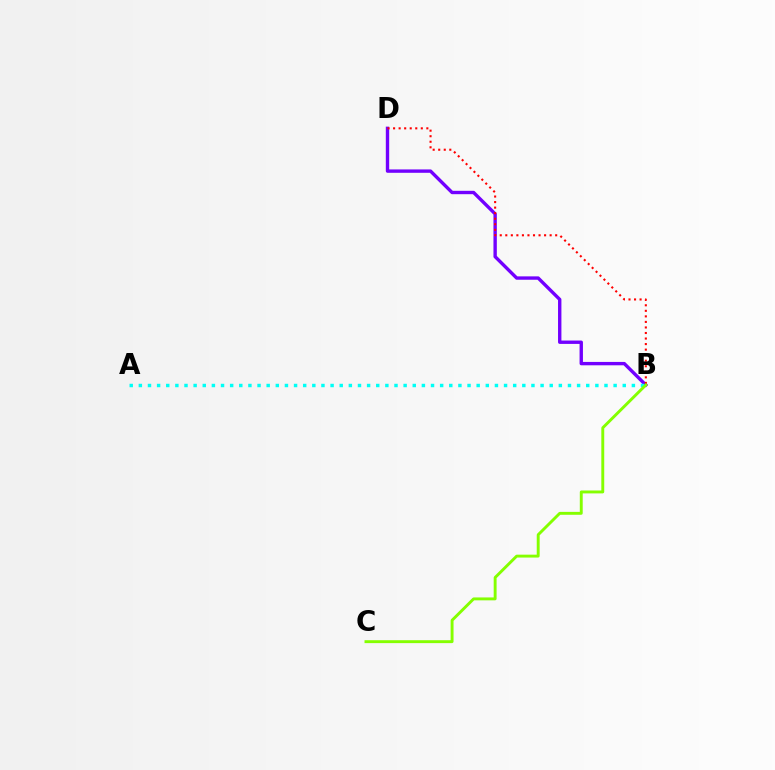{('B', 'D'): [{'color': '#7200ff', 'line_style': 'solid', 'thickness': 2.43}, {'color': '#ff0000', 'line_style': 'dotted', 'thickness': 1.51}], ('A', 'B'): [{'color': '#00fff6', 'line_style': 'dotted', 'thickness': 2.48}], ('B', 'C'): [{'color': '#84ff00', 'line_style': 'solid', 'thickness': 2.09}]}